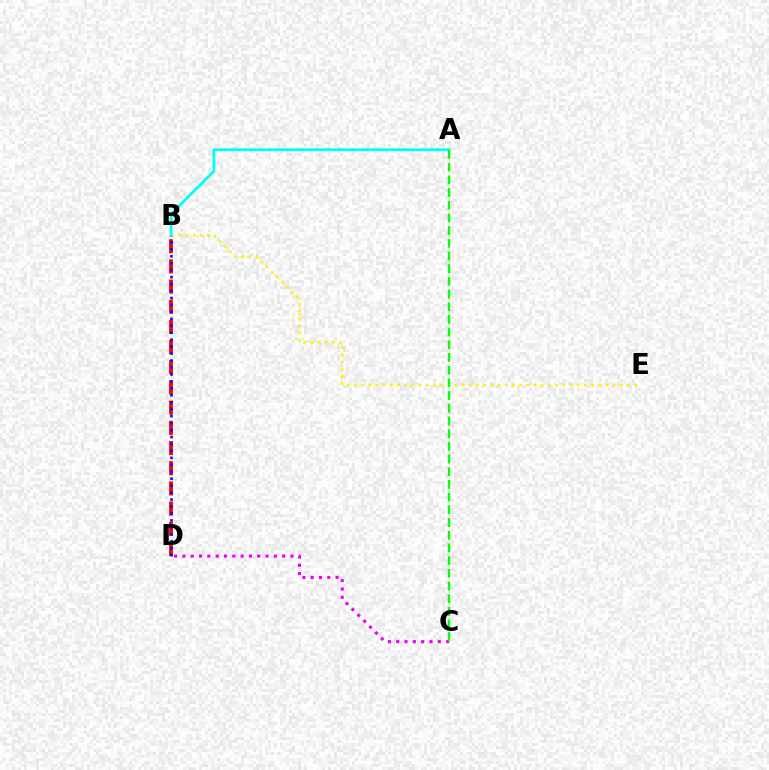{('C', 'D'): [{'color': '#ee00ff', 'line_style': 'dotted', 'thickness': 2.26}], ('B', 'D'): [{'color': '#ff0000', 'line_style': 'dashed', 'thickness': 2.74}, {'color': '#0010ff', 'line_style': 'dotted', 'thickness': 1.89}], ('B', 'E'): [{'color': '#fcf500', 'line_style': 'dotted', 'thickness': 1.95}], ('A', 'B'): [{'color': '#00fff6', 'line_style': 'solid', 'thickness': 2.0}], ('A', 'C'): [{'color': '#08ff00', 'line_style': 'dashed', 'thickness': 1.72}]}